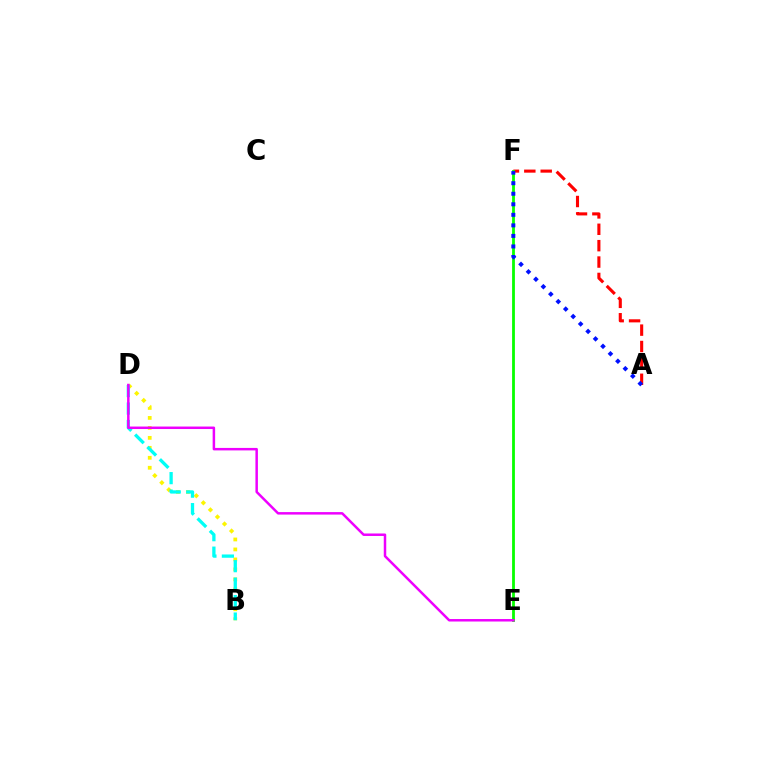{('B', 'D'): [{'color': '#fcf500', 'line_style': 'dotted', 'thickness': 2.71}, {'color': '#00fff6', 'line_style': 'dashed', 'thickness': 2.37}], ('A', 'F'): [{'color': '#ff0000', 'line_style': 'dashed', 'thickness': 2.23}, {'color': '#0010ff', 'line_style': 'dotted', 'thickness': 2.86}], ('E', 'F'): [{'color': '#08ff00', 'line_style': 'solid', 'thickness': 2.01}], ('D', 'E'): [{'color': '#ee00ff', 'line_style': 'solid', 'thickness': 1.79}]}